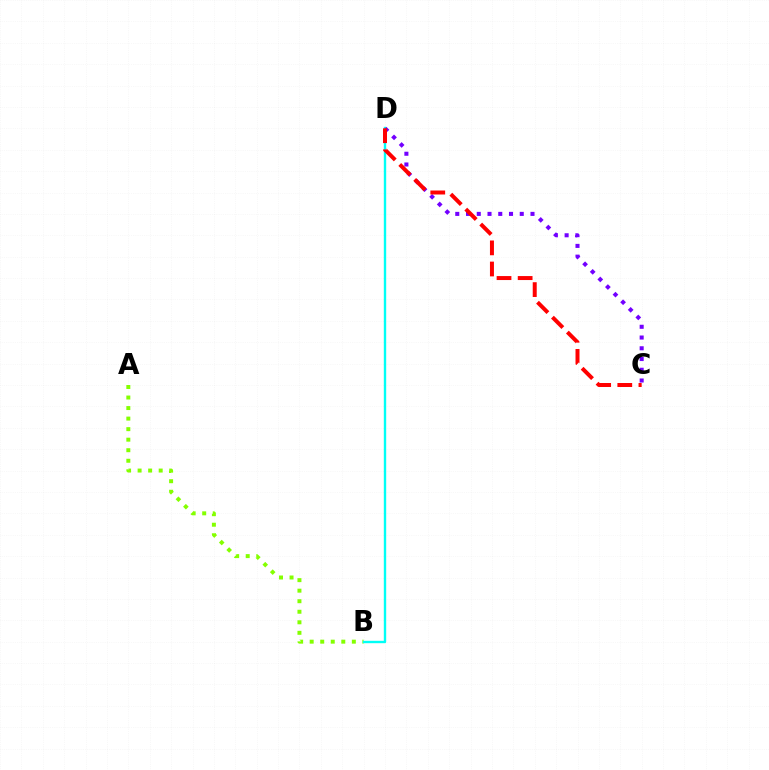{('A', 'B'): [{'color': '#84ff00', 'line_style': 'dotted', 'thickness': 2.86}], ('B', 'D'): [{'color': '#00fff6', 'line_style': 'solid', 'thickness': 1.71}], ('C', 'D'): [{'color': '#7200ff', 'line_style': 'dotted', 'thickness': 2.92}, {'color': '#ff0000', 'line_style': 'dashed', 'thickness': 2.87}]}